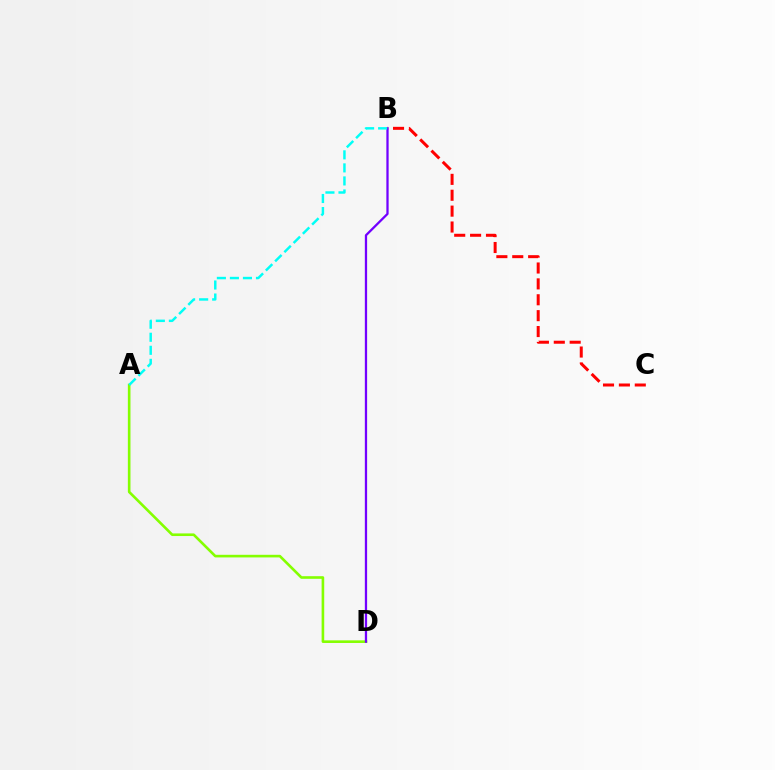{('B', 'C'): [{'color': '#ff0000', 'line_style': 'dashed', 'thickness': 2.16}], ('A', 'D'): [{'color': '#84ff00', 'line_style': 'solid', 'thickness': 1.89}], ('B', 'D'): [{'color': '#7200ff', 'line_style': 'solid', 'thickness': 1.64}], ('A', 'B'): [{'color': '#00fff6', 'line_style': 'dashed', 'thickness': 1.77}]}